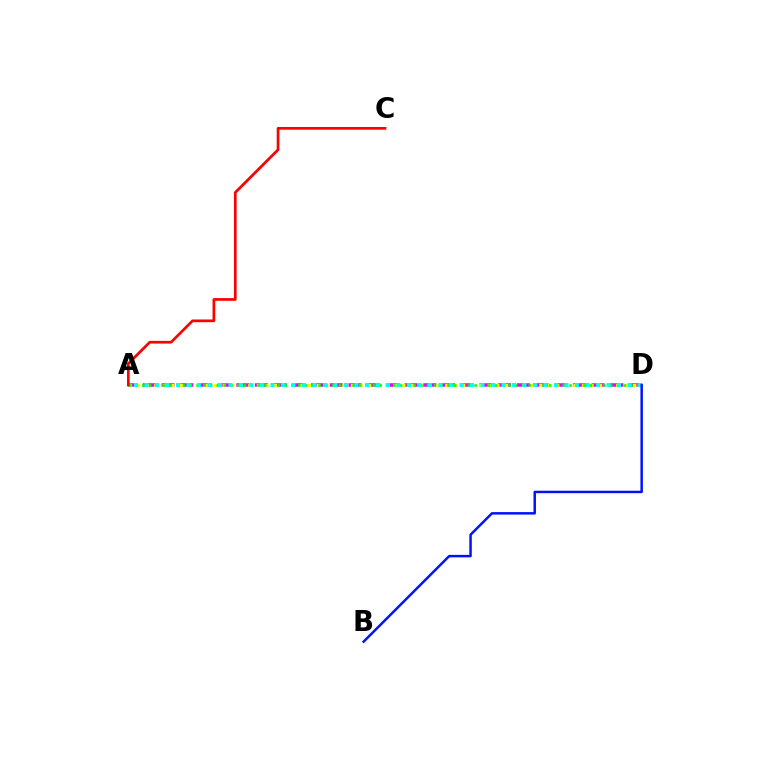{('A', 'D'): [{'color': '#ee00ff', 'line_style': 'dashed', 'thickness': 2.54}, {'color': '#fcf500', 'line_style': 'dotted', 'thickness': 2.32}, {'color': '#08ff00', 'line_style': 'dotted', 'thickness': 1.84}, {'color': '#00fff6', 'line_style': 'dotted', 'thickness': 2.85}], ('B', 'D'): [{'color': '#0010ff', 'line_style': 'solid', 'thickness': 1.77}], ('A', 'C'): [{'color': '#ff0000', 'line_style': 'solid', 'thickness': 1.95}]}